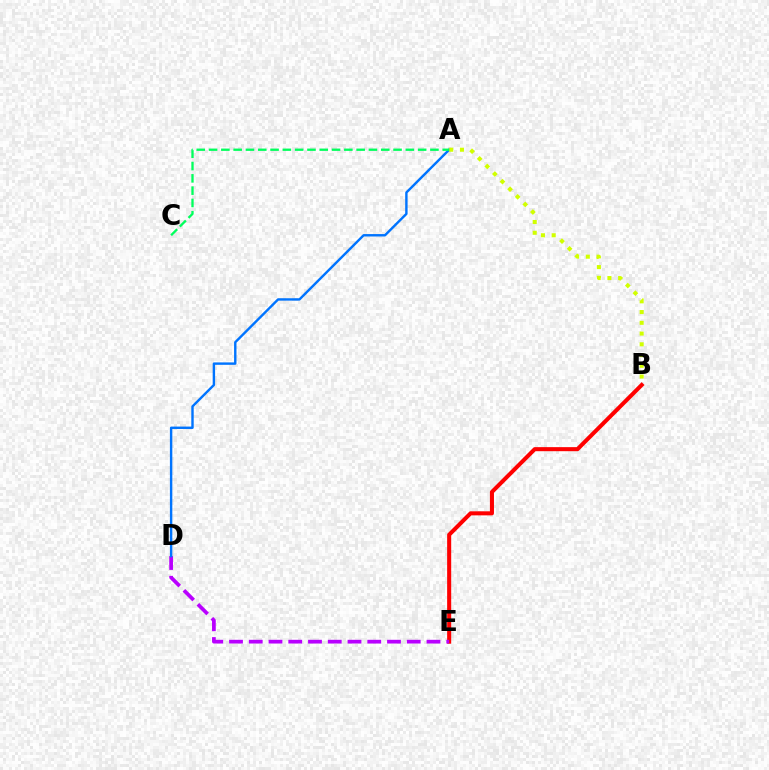{('B', 'E'): [{'color': '#ff0000', 'line_style': 'solid', 'thickness': 2.92}], ('D', 'E'): [{'color': '#b900ff', 'line_style': 'dashed', 'thickness': 2.68}], ('A', 'D'): [{'color': '#0074ff', 'line_style': 'solid', 'thickness': 1.73}], ('A', 'B'): [{'color': '#d1ff00', 'line_style': 'dotted', 'thickness': 2.92}], ('A', 'C'): [{'color': '#00ff5c', 'line_style': 'dashed', 'thickness': 1.67}]}